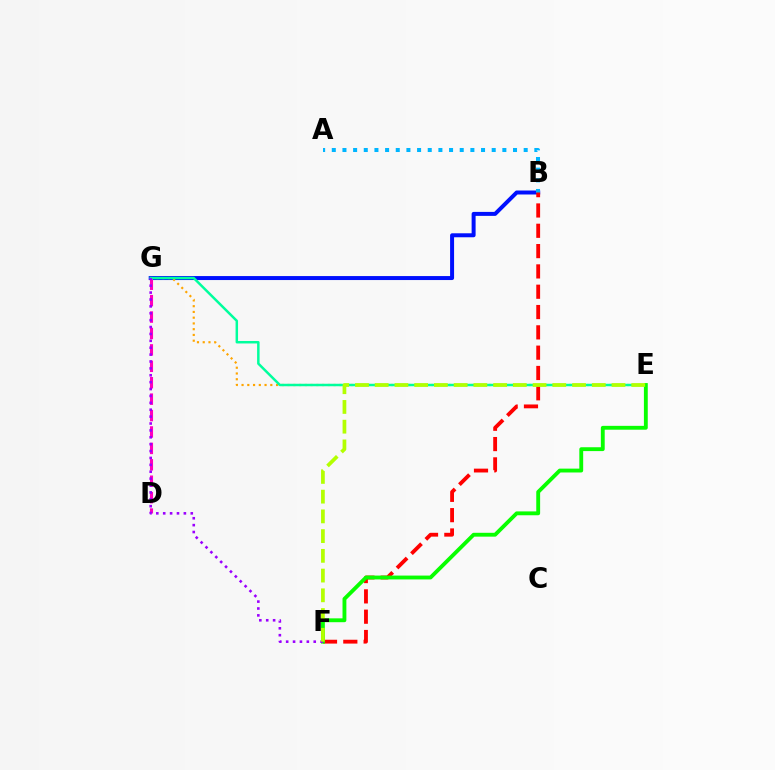{('B', 'G'): [{'color': '#0010ff', 'line_style': 'solid', 'thickness': 2.87}], ('E', 'G'): [{'color': '#ffa500', 'line_style': 'dotted', 'thickness': 1.56}, {'color': '#00ff9d', 'line_style': 'solid', 'thickness': 1.79}], ('A', 'B'): [{'color': '#00b5ff', 'line_style': 'dotted', 'thickness': 2.9}], ('B', 'F'): [{'color': '#ff0000', 'line_style': 'dashed', 'thickness': 2.76}], ('D', 'G'): [{'color': '#ff00bd', 'line_style': 'dashed', 'thickness': 2.23}], ('E', 'F'): [{'color': '#08ff00', 'line_style': 'solid', 'thickness': 2.77}, {'color': '#b3ff00', 'line_style': 'dashed', 'thickness': 2.68}], ('F', 'G'): [{'color': '#9b00ff', 'line_style': 'dotted', 'thickness': 1.87}]}